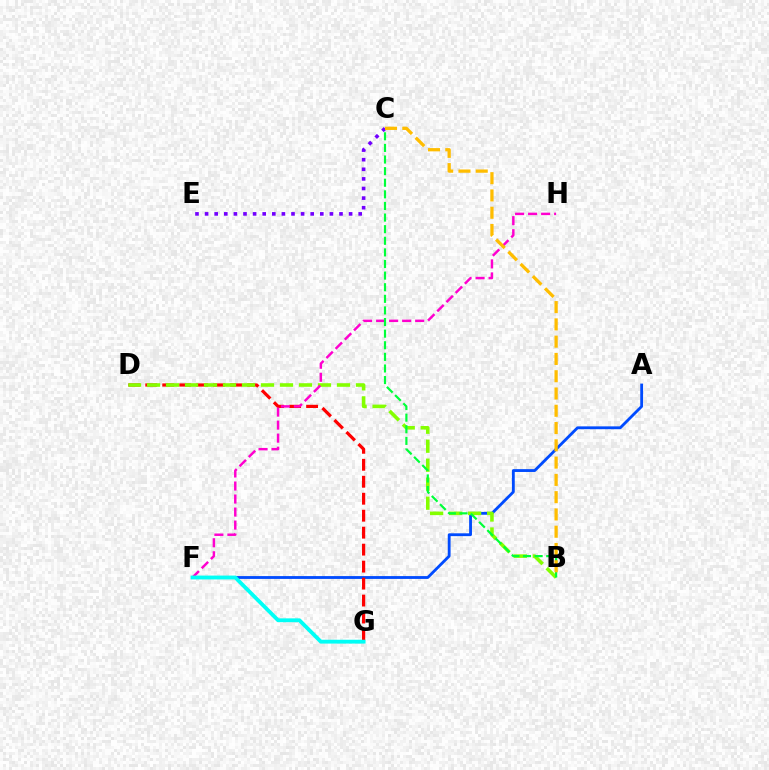{('A', 'F'): [{'color': '#004bff', 'line_style': 'solid', 'thickness': 2.04}], ('D', 'G'): [{'color': '#ff0000', 'line_style': 'dashed', 'thickness': 2.31}], ('B', 'D'): [{'color': '#84ff00', 'line_style': 'dashed', 'thickness': 2.58}], ('F', 'H'): [{'color': '#ff00cf', 'line_style': 'dashed', 'thickness': 1.77}], ('B', 'C'): [{'color': '#00ff39', 'line_style': 'dashed', 'thickness': 1.58}, {'color': '#ffbd00', 'line_style': 'dashed', 'thickness': 2.35}], ('C', 'E'): [{'color': '#7200ff', 'line_style': 'dotted', 'thickness': 2.61}], ('F', 'G'): [{'color': '#00fff6', 'line_style': 'solid', 'thickness': 2.77}]}